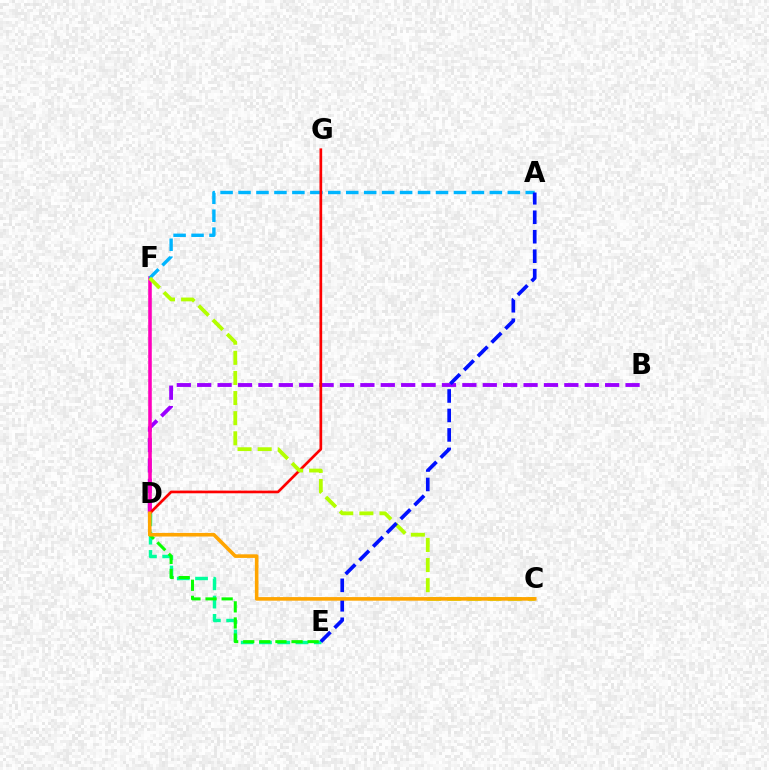{('B', 'D'): [{'color': '#9b00ff', 'line_style': 'dashed', 'thickness': 2.77}], ('D', 'F'): [{'color': '#ff00bd', 'line_style': 'solid', 'thickness': 2.57}], ('D', 'E'): [{'color': '#00ff9d', 'line_style': 'dashed', 'thickness': 2.48}, {'color': '#08ff00', 'line_style': 'dashed', 'thickness': 2.19}], ('A', 'F'): [{'color': '#00b5ff', 'line_style': 'dashed', 'thickness': 2.44}], ('D', 'G'): [{'color': '#ff0000', 'line_style': 'solid', 'thickness': 1.93}], ('C', 'F'): [{'color': '#b3ff00', 'line_style': 'dashed', 'thickness': 2.73}], ('A', 'E'): [{'color': '#0010ff', 'line_style': 'dashed', 'thickness': 2.64}], ('C', 'D'): [{'color': '#ffa500', 'line_style': 'solid', 'thickness': 2.59}]}